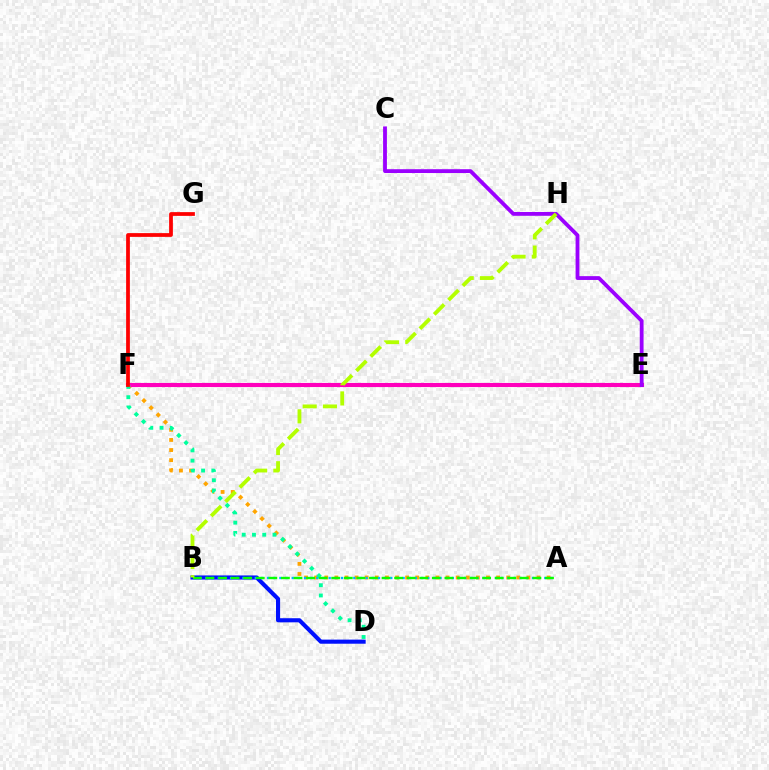{('B', 'D'): [{'color': '#0010ff', 'line_style': 'solid', 'thickness': 2.96}], ('A', 'F'): [{'color': '#ffa500', 'line_style': 'dotted', 'thickness': 2.75}], ('A', 'B'): [{'color': '#00b5ff', 'line_style': 'dotted', 'thickness': 1.67}, {'color': '#08ff00', 'line_style': 'dashed', 'thickness': 1.71}], ('E', 'F'): [{'color': '#ff00bd', 'line_style': 'solid', 'thickness': 2.95}], ('C', 'E'): [{'color': '#9b00ff', 'line_style': 'solid', 'thickness': 2.75}], ('D', 'F'): [{'color': '#00ff9d', 'line_style': 'dotted', 'thickness': 2.79}], ('F', 'G'): [{'color': '#ff0000', 'line_style': 'solid', 'thickness': 2.7}], ('B', 'H'): [{'color': '#b3ff00', 'line_style': 'dashed', 'thickness': 2.75}]}